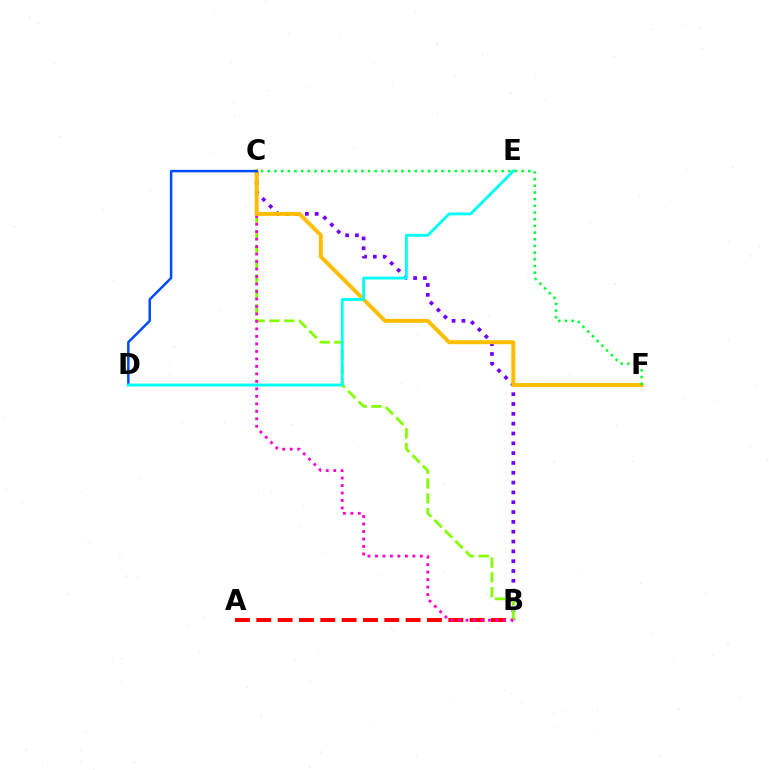{('B', 'C'): [{'color': '#7200ff', 'line_style': 'dotted', 'thickness': 2.67}, {'color': '#84ff00', 'line_style': 'dashed', 'thickness': 2.01}, {'color': '#ff00cf', 'line_style': 'dotted', 'thickness': 2.03}], ('A', 'B'): [{'color': '#ff0000', 'line_style': 'dashed', 'thickness': 2.9}], ('C', 'F'): [{'color': '#ffbd00', 'line_style': 'solid', 'thickness': 2.83}, {'color': '#00ff39', 'line_style': 'dotted', 'thickness': 1.82}], ('C', 'D'): [{'color': '#004bff', 'line_style': 'solid', 'thickness': 1.78}], ('D', 'E'): [{'color': '#00fff6', 'line_style': 'solid', 'thickness': 2.04}]}